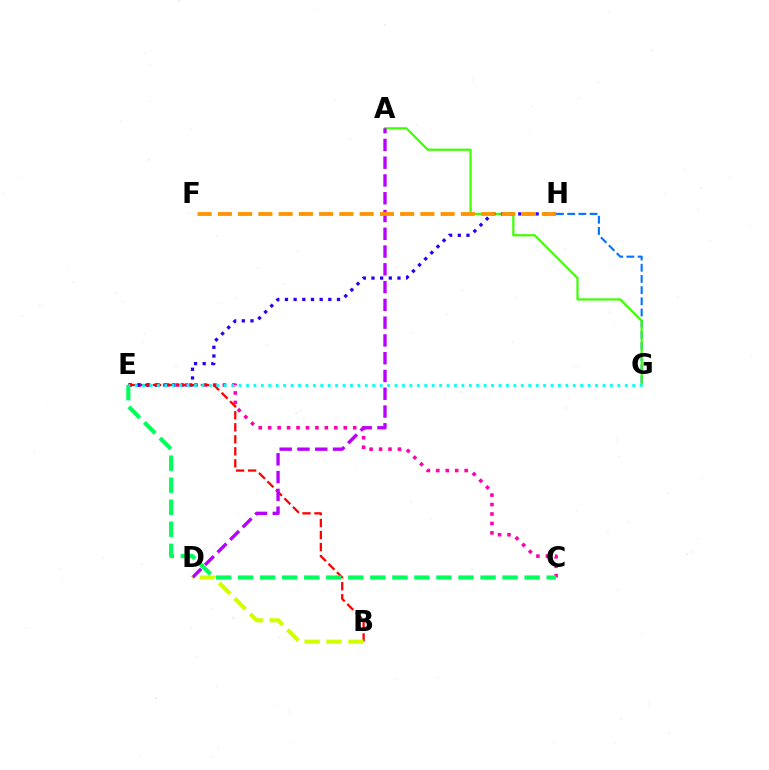{('G', 'H'): [{'color': '#0074ff', 'line_style': 'dashed', 'thickness': 1.52}], ('C', 'E'): [{'color': '#ff00ac', 'line_style': 'dotted', 'thickness': 2.57}, {'color': '#00ff5c', 'line_style': 'dashed', 'thickness': 2.99}], ('A', 'G'): [{'color': '#3dff00', 'line_style': 'solid', 'thickness': 1.59}], ('E', 'H'): [{'color': '#2500ff', 'line_style': 'dotted', 'thickness': 2.36}], ('B', 'E'): [{'color': '#ff0000', 'line_style': 'dashed', 'thickness': 1.63}], ('A', 'D'): [{'color': '#b900ff', 'line_style': 'dashed', 'thickness': 2.41}], ('E', 'G'): [{'color': '#00fff6', 'line_style': 'dotted', 'thickness': 2.02}], ('B', 'D'): [{'color': '#d1ff00', 'line_style': 'dashed', 'thickness': 2.98}], ('F', 'H'): [{'color': '#ff9400', 'line_style': 'dashed', 'thickness': 2.75}]}